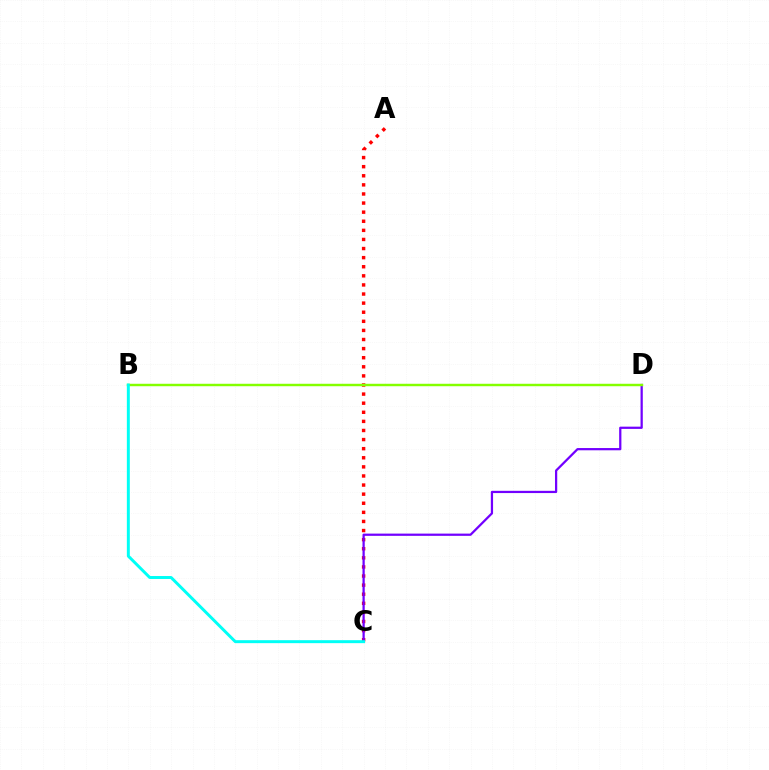{('A', 'C'): [{'color': '#ff0000', 'line_style': 'dotted', 'thickness': 2.47}], ('C', 'D'): [{'color': '#7200ff', 'line_style': 'solid', 'thickness': 1.62}], ('B', 'D'): [{'color': '#84ff00', 'line_style': 'solid', 'thickness': 1.76}], ('B', 'C'): [{'color': '#00fff6', 'line_style': 'solid', 'thickness': 2.13}]}